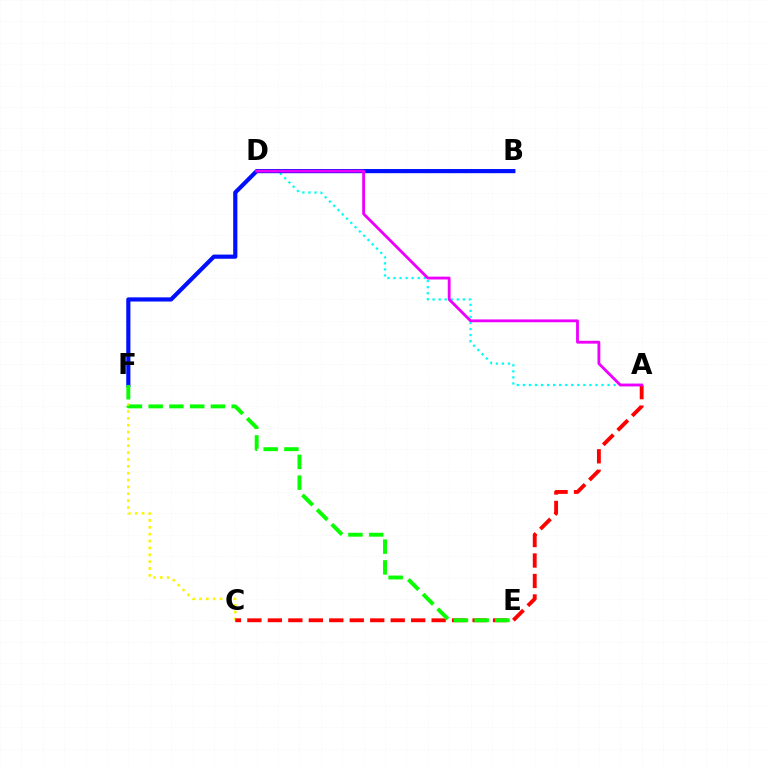{('A', 'D'): [{'color': '#00fff6', 'line_style': 'dotted', 'thickness': 1.64}, {'color': '#ee00ff', 'line_style': 'solid', 'thickness': 2.04}], ('B', 'F'): [{'color': '#0010ff', 'line_style': 'solid', 'thickness': 3.0}], ('C', 'F'): [{'color': '#fcf500', 'line_style': 'dotted', 'thickness': 1.86}], ('A', 'C'): [{'color': '#ff0000', 'line_style': 'dashed', 'thickness': 2.78}], ('E', 'F'): [{'color': '#08ff00', 'line_style': 'dashed', 'thickness': 2.82}]}